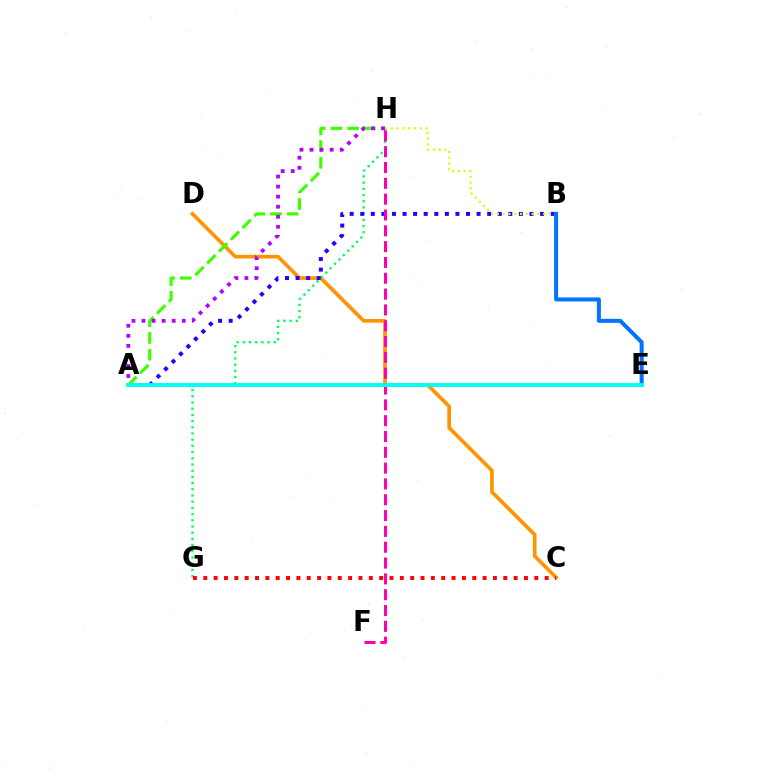{('C', 'D'): [{'color': '#ff9400', 'line_style': 'solid', 'thickness': 2.65}], ('G', 'H'): [{'color': '#00ff5c', 'line_style': 'dotted', 'thickness': 1.68}], ('A', 'B'): [{'color': '#2500ff', 'line_style': 'dotted', 'thickness': 2.87}], ('F', 'H'): [{'color': '#ff00ac', 'line_style': 'dashed', 'thickness': 2.15}], ('B', 'H'): [{'color': '#d1ff00', 'line_style': 'dotted', 'thickness': 1.57}], ('B', 'E'): [{'color': '#0074ff', 'line_style': 'solid', 'thickness': 2.9}], ('A', 'H'): [{'color': '#3dff00', 'line_style': 'dashed', 'thickness': 2.27}, {'color': '#b900ff', 'line_style': 'dotted', 'thickness': 2.73}], ('C', 'G'): [{'color': '#ff0000', 'line_style': 'dotted', 'thickness': 2.81}], ('A', 'E'): [{'color': '#00fff6', 'line_style': 'solid', 'thickness': 2.79}]}